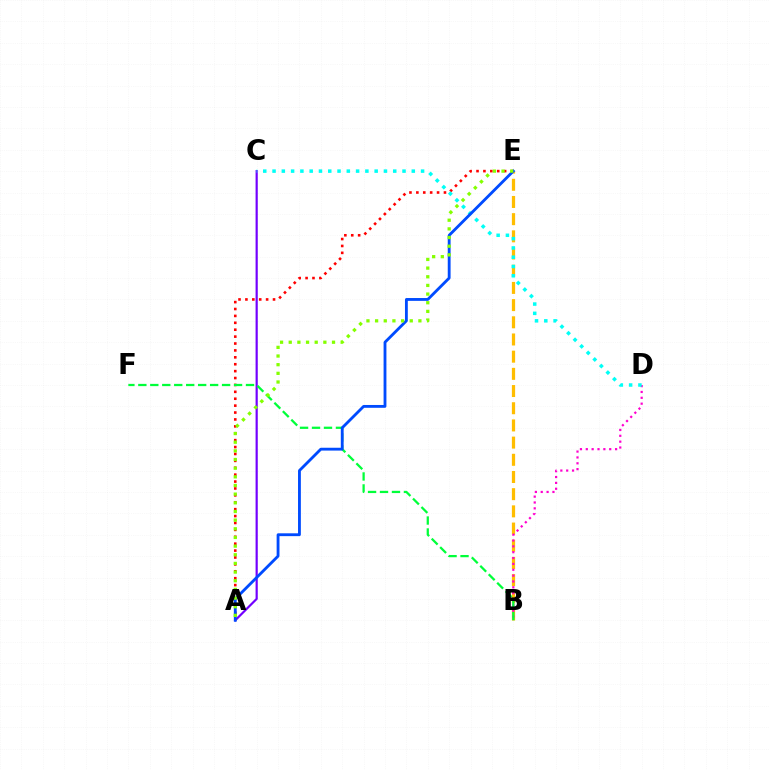{('A', 'C'): [{'color': '#7200ff', 'line_style': 'solid', 'thickness': 1.58}], ('B', 'E'): [{'color': '#ffbd00', 'line_style': 'dashed', 'thickness': 2.34}], ('B', 'D'): [{'color': '#ff00cf', 'line_style': 'dotted', 'thickness': 1.59}], ('A', 'E'): [{'color': '#ff0000', 'line_style': 'dotted', 'thickness': 1.88}, {'color': '#004bff', 'line_style': 'solid', 'thickness': 2.04}, {'color': '#84ff00', 'line_style': 'dotted', 'thickness': 2.35}], ('B', 'F'): [{'color': '#00ff39', 'line_style': 'dashed', 'thickness': 1.63}], ('C', 'D'): [{'color': '#00fff6', 'line_style': 'dotted', 'thickness': 2.52}]}